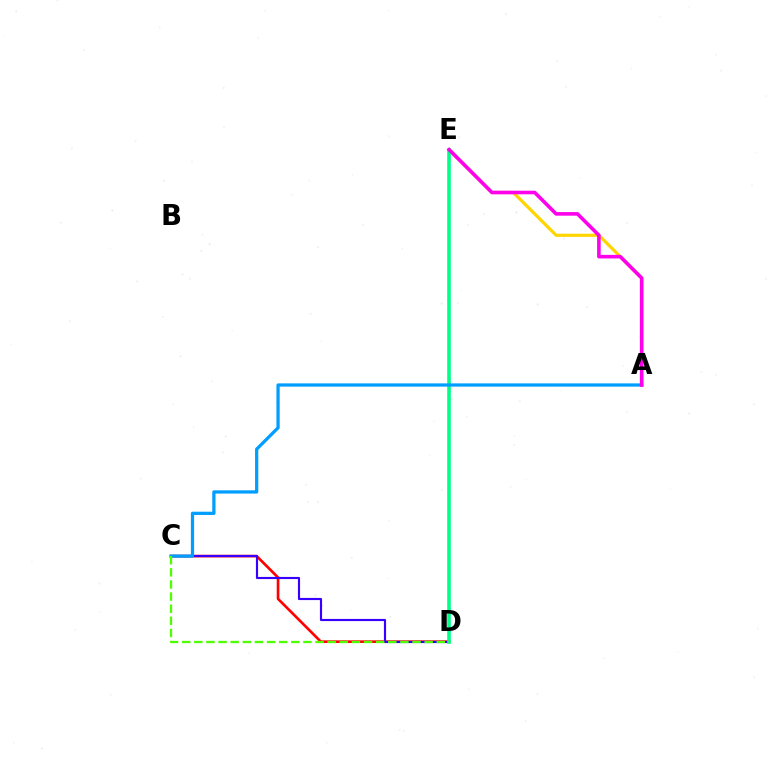{('A', 'E'): [{'color': '#ffd500', 'line_style': 'solid', 'thickness': 2.29}, {'color': '#ff00ed', 'line_style': 'solid', 'thickness': 2.59}], ('C', 'D'): [{'color': '#ff0000', 'line_style': 'solid', 'thickness': 1.92}, {'color': '#3700ff', 'line_style': 'solid', 'thickness': 1.55}, {'color': '#4fff00', 'line_style': 'dashed', 'thickness': 1.65}], ('D', 'E'): [{'color': '#00ff86', 'line_style': 'solid', 'thickness': 2.61}], ('A', 'C'): [{'color': '#009eff', 'line_style': 'solid', 'thickness': 2.33}]}